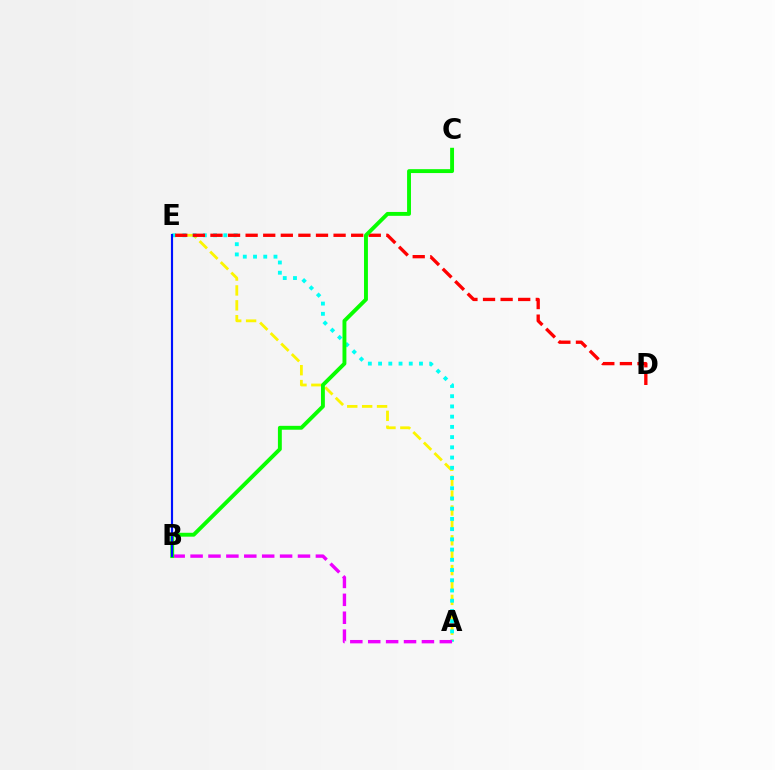{('A', 'E'): [{'color': '#fcf500', 'line_style': 'dashed', 'thickness': 2.02}, {'color': '#00fff6', 'line_style': 'dotted', 'thickness': 2.78}], ('D', 'E'): [{'color': '#ff0000', 'line_style': 'dashed', 'thickness': 2.39}], ('A', 'B'): [{'color': '#ee00ff', 'line_style': 'dashed', 'thickness': 2.43}], ('B', 'C'): [{'color': '#08ff00', 'line_style': 'solid', 'thickness': 2.8}], ('B', 'E'): [{'color': '#0010ff', 'line_style': 'solid', 'thickness': 1.55}]}